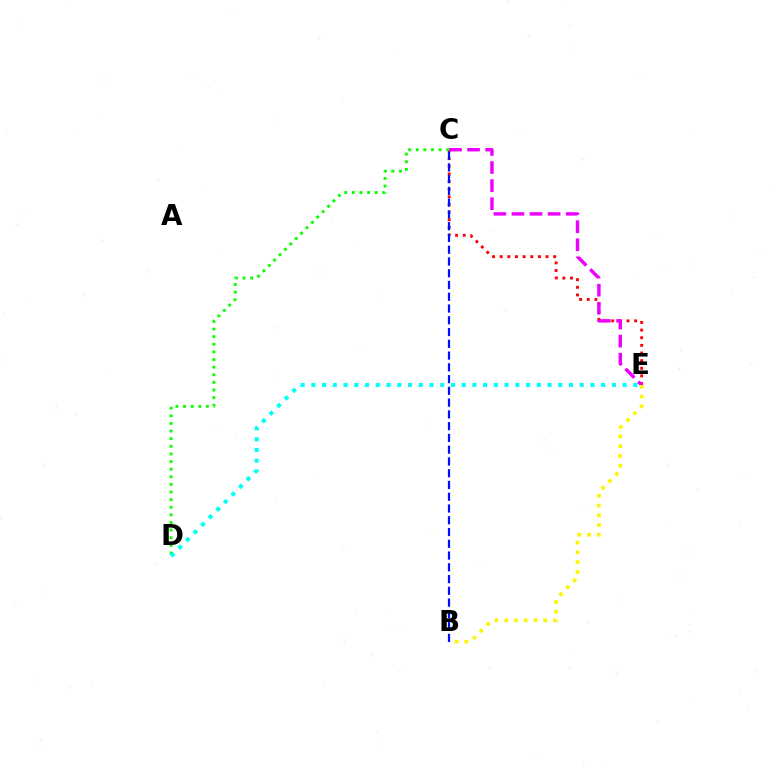{('C', 'E'): [{'color': '#ff0000', 'line_style': 'dotted', 'thickness': 2.08}, {'color': '#ee00ff', 'line_style': 'dashed', 'thickness': 2.46}], ('C', 'D'): [{'color': '#08ff00', 'line_style': 'dotted', 'thickness': 2.07}], ('B', 'C'): [{'color': '#0010ff', 'line_style': 'dashed', 'thickness': 1.6}], ('B', 'E'): [{'color': '#fcf500', 'line_style': 'dotted', 'thickness': 2.65}], ('D', 'E'): [{'color': '#00fff6', 'line_style': 'dotted', 'thickness': 2.92}]}